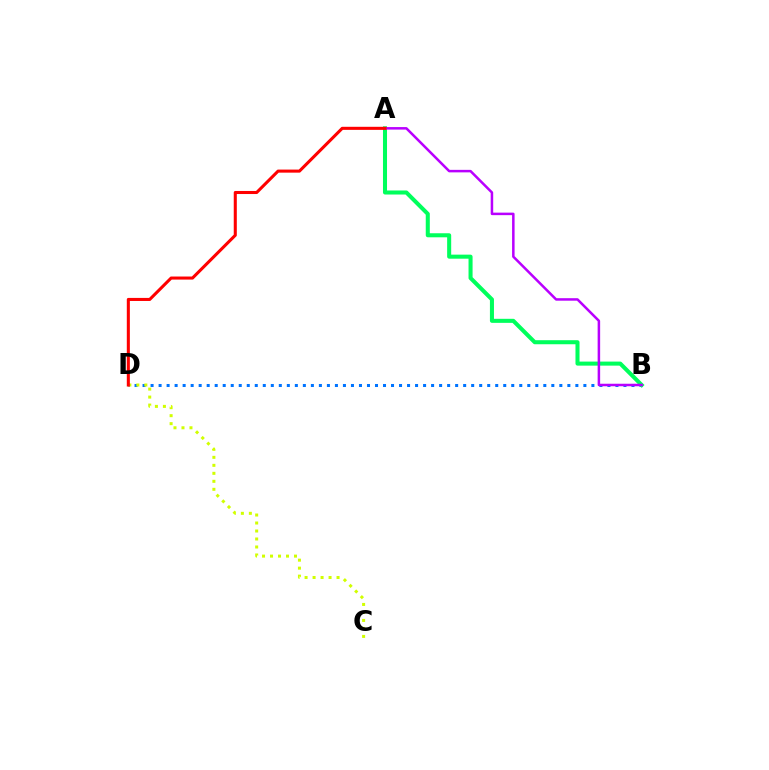{('B', 'D'): [{'color': '#0074ff', 'line_style': 'dotted', 'thickness': 2.18}], ('C', 'D'): [{'color': '#d1ff00', 'line_style': 'dotted', 'thickness': 2.17}], ('A', 'B'): [{'color': '#00ff5c', 'line_style': 'solid', 'thickness': 2.91}, {'color': '#b900ff', 'line_style': 'solid', 'thickness': 1.81}], ('A', 'D'): [{'color': '#ff0000', 'line_style': 'solid', 'thickness': 2.21}]}